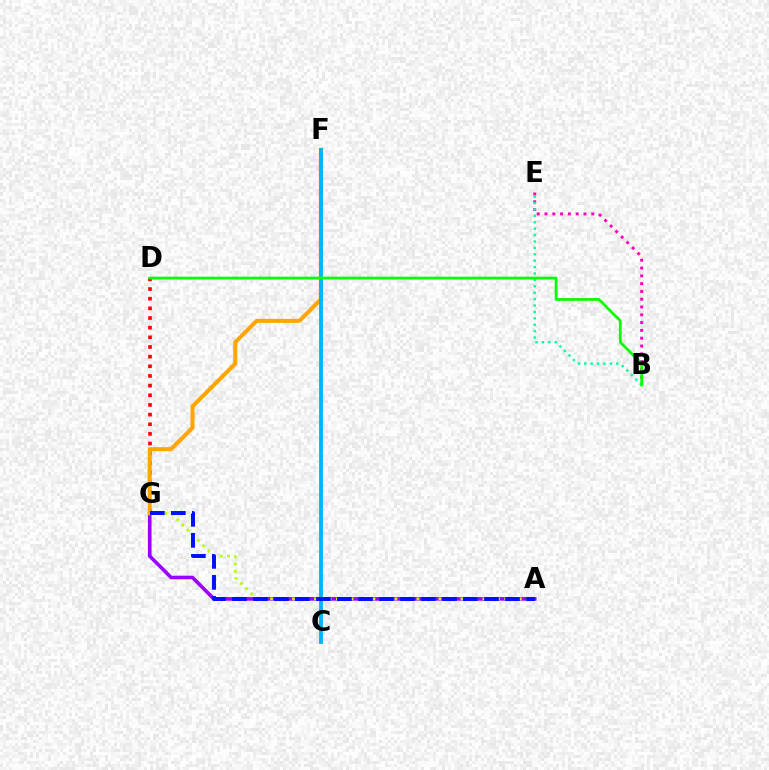{('B', 'E'): [{'color': '#ff00bd', 'line_style': 'dotted', 'thickness': 2.12}, {'color': '#00ff9d', 'line_style': 'dotted', 'thickness': 1.74}], ('D', 'G'): [{'color': '#ff0000', 'line_style': 'dotted', 'thickness': 2.62}], ('A', 'G'): [{'color': '#9b00ff', 'line_style': 'solid', 'thickness': 2.59}, {'color': '#b3ff00', 'line_style': 'dotted', 'thickness': 1.99}, {'color': '#0010ff', 'line_style': 'dashed', 'thickness': 2.85}], ('F', 'G'): [{'color': '#ffa500', 'line_style': 'solid', 'thickness': 2.89}], ('C', 'F'): [{'color': '#00b5ff', 'line_style': 'solid', 'thickness': 2.76}], ('B', 'D'): [{'color': '#08ff00', 'line_style': 'solid', 'thickness': 1.99}]}